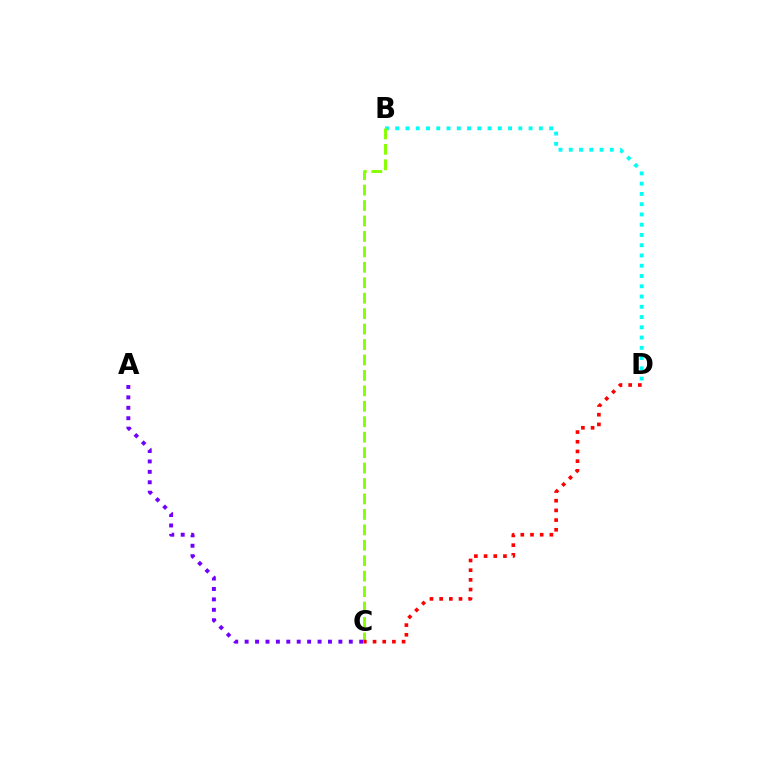{('B', 'D'): [{'color': '#00fff6', 'line_style': 'dotted', 'thickness': 2.79}], ('B', 'C'): [{'color': '#84ff00', 'line_style': 'dashed', 'thickness': 2.1}], ('A', 'C'): [{'color': '#7200ff', 'line_style': 'dotted', 'thickness': 2.83}], ('C', 'D'): [{'color': '#ff0000', 'line_style': 'dotted', 'thickness': 2.63}]}